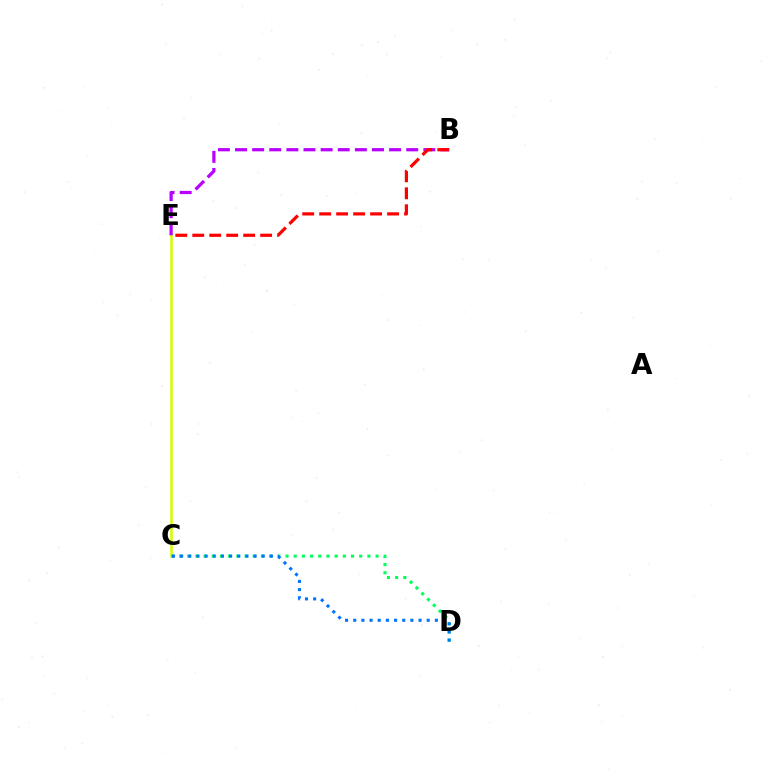{('C', 'E'): [{'color': '#d1ff00', 'line_style': 'solid', 'thickness': 1.83}], ('C', 'D'): [{'color': '#00ff5c', 'line_style': 'dotted', 'thickness': 2.23}, {'color': '#0074ff', 'line_style': 'dotted', 'thickness': 2.22}], ('B', 'E'): [{'color': '#b900ff', 'line_style': 'dashed', 'thickness': 2.33}, {'color': '#ff0000', 'line_style': 'dashed', 'thickness': 2.31}]}